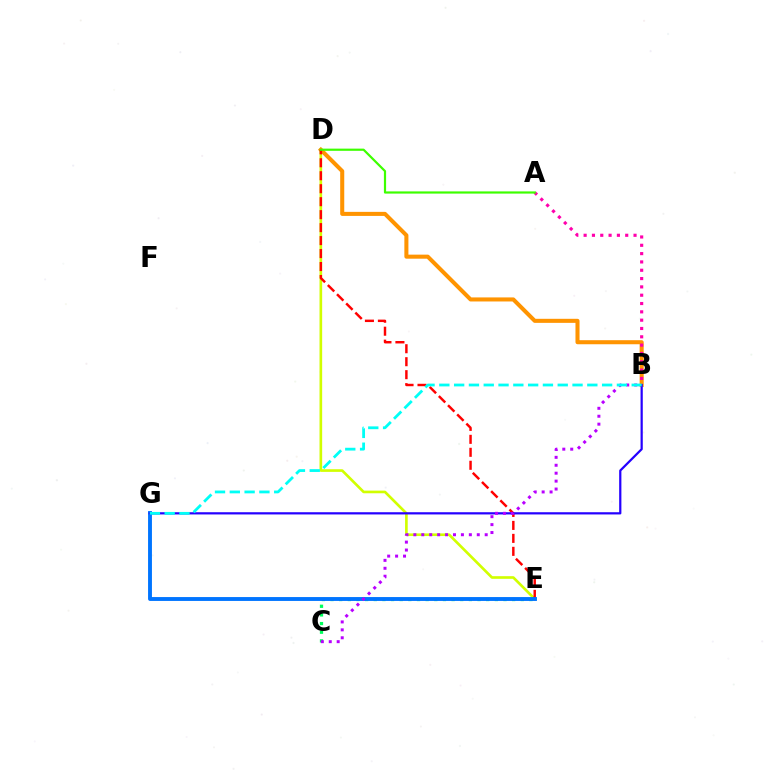{('C', 'E'): [{'color': '#00ff5c', 'line_style': 'dotted', 'thickness': 2.35}], ('D', 'E'): [{'color': '#d1ff00', 'line_style': 'solid', 'thickness': 1.91}, {'color': '#ff0000', 'line_style': 'dashed', 'thickness': 1.76}], ('B', 'D'): [{'color': '#ff9400', 'line_style': 'solid', 'thickness': 2.92}], ('A', 'B'): [{'color': '#ff00ac', 'line_style': 'dotted', 'thickness': 2.26}], ('E', 'G'): [{'color': '#0074ff', 'line_style': 'solid', 'thickness': 2.8}], ('B', 'G'): [{'color': '#2500ff', 'line_style': 'solid', 'thickness': 1.6}, {'color': '#00fff6', 'line_style': 'dashed', 'thickness': 2.01}], ('A', 'D'): [{'color': '#3dff00', 'line_style': 'solid', 'thickness': 1.58}], ('B', 'C'): [{'color': '#b900ff', 'line_style': 'dotted', 'thickness': 2.15}]}